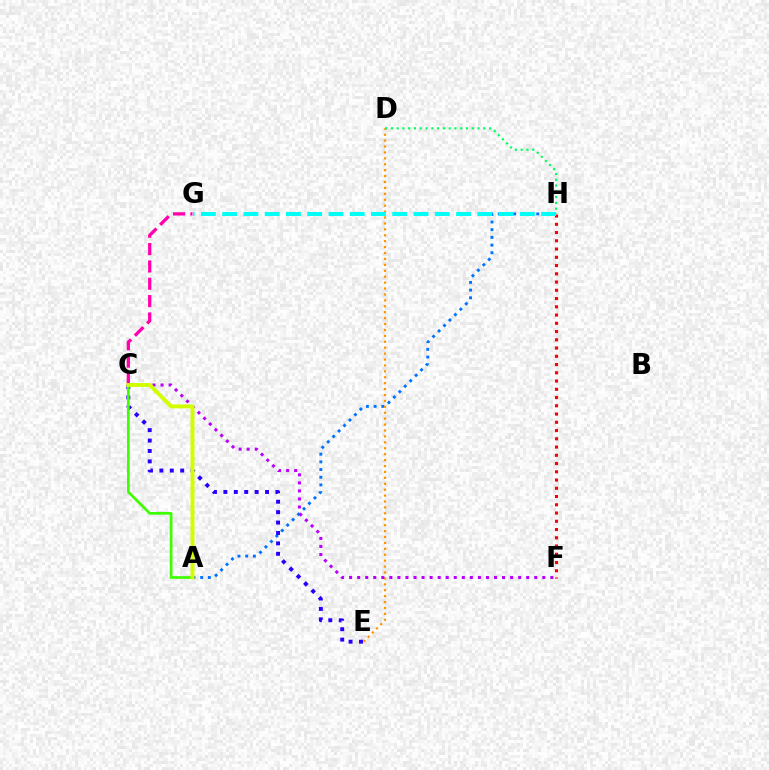{('A', 'H'): [{'color': '#0074ff', 'line_style': 'dotted', 'thickness': 2.09}], ('F', 'H'): [{'color': '#ff0000', 'line_style': 'dotted', 'thickness': 2.24}], ('D', 'E'): [{'color': '#ff9400', 'line_style': 'dotted', 'thickness': 1.61}], ('C', 'E'): [{'color': '#2500ff', 'line_style': 'dotted', 'thickness': 2.83}], ('C', 'F'): [{'color': '#b900ff', 'line_style': 'dotted', 'thickness': 2.19}], ('C', 'G'): [{'color': '#ff00ac', 'line_style': 'dashed', 'thickness': 2.36}], ('A', 'C'): [{'color': '#3dff00', 'line_style': 'solid', 'thickness': 1.95}, {'color': '#d1ff00', 'line_style': 'solid', 'thickness': 2.83}], ('D', 'H'): [{'color': '#00ff5c', 'line_style': 'dotted', 'thickness': 1.57}], ('G', 'H'): [{'color': '#00fff6', 'line_style': 'dashed', 'thickness': 2.89}]}